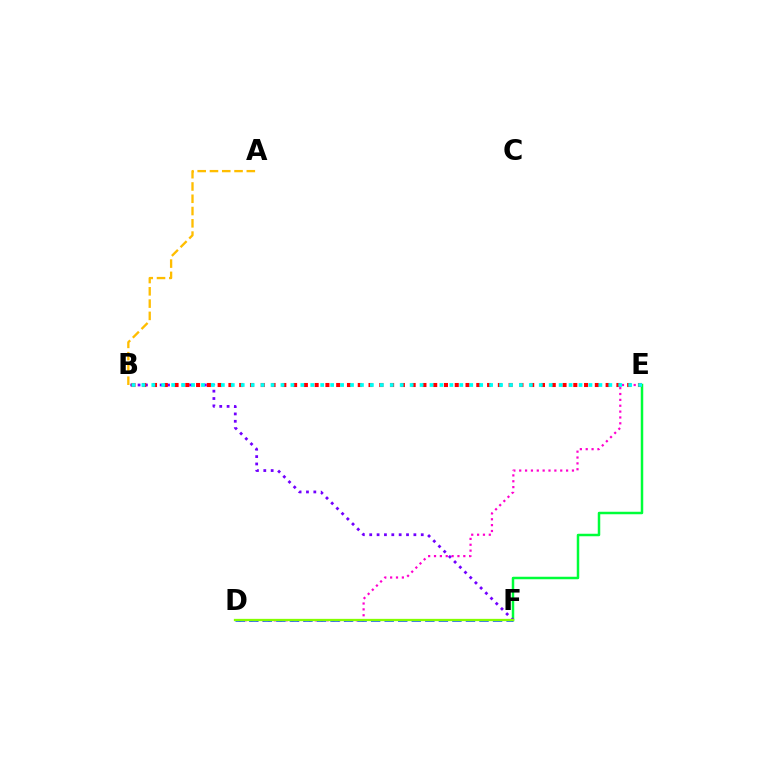{('E', 'F'): [{'color': '#00ff39', 'line_style': 'solid', 'thickness': 1.8}], ('D', 'E'): [{'color': '#ff00cf', 'line_style': 'dotted', 'thickness': 1.59}], ('A', 'B'): [{'color': '#ffbd00', 'line_style': 'dashed', 'thickness': 1.67}], ('D', 'F'): [{'color': '#004bff', 'line_style': 'dashed', 'thickness': 1.84}, {'color': '#84ff00', 'line_style': 'solid', 'thickness': 1.65}], ('B', 'F'): [{'color': '#7200ff', 'line_style': 'dotted', 'thickness': 2.0}], ('B', 'E'): [{'color': '#ff0000', 'line_style': 'dotted', 'thickness': 2.93}, {'color': '#00fff6', 'line_style': 'dotted', 'thickness': 2.7}]}